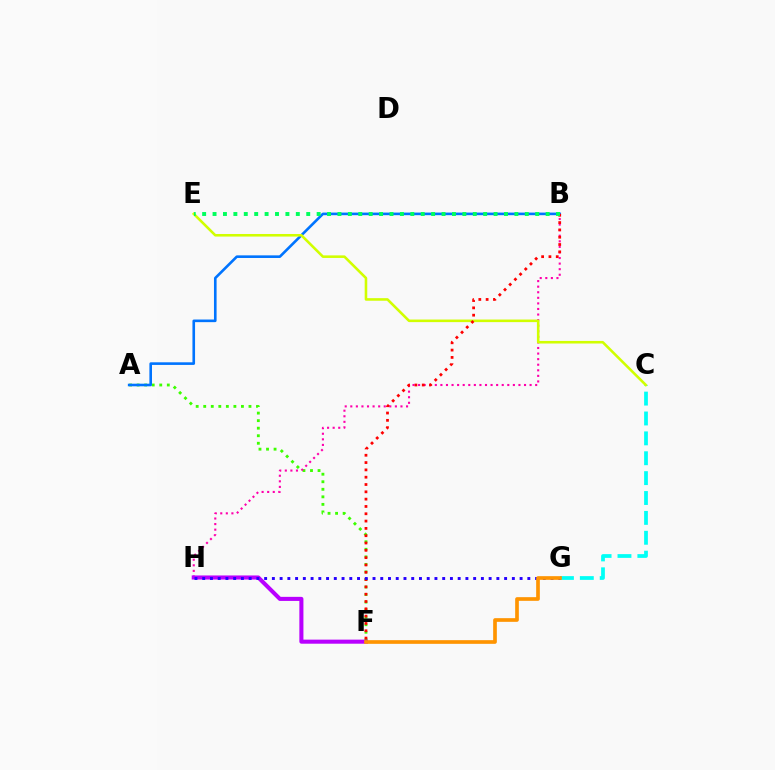{('A', 'F'): [{'color': '#3dff00', 'line_style': 'dotted', 'thickness': 2.05}], ('A', 'B'): [{'color': '#0074ff', 'line_style': 'solid', 'thickness': 1.89}], ('C', 'G'): [{'color': '#00fff6', 'line_style': 'dashed', 'thickness': 2.7}], ('B', 'H'): [{'color': '#ff00ac', 'line_style': 'dotted', 'thickness': 1.51}], ('F', 'H'): [{'color': '#b900ff', 'line_style': 'solid', 'thickness': 2.93}], ('C', 'E'): [{'color': '#d1ff00', 'line_style': 'solid', 'thickness': 1.85}], ('B', 'F'): [{'color': '#ff0000', 'line_style': 'dotted', 'thickness': 1.99}], ('G', 'H'): [{'color': '#2500ff', 'line_style': 'dotted', 'thickness': 2.1}], ('F', 'G'): [{'color': '#ff9400', 'line_style': 'solid', 'thickness': 2.64}], ('B', 'E'): [{'color': '#00ff5c', 'line_style': 'dotted', 'thickness': 2.83}]}